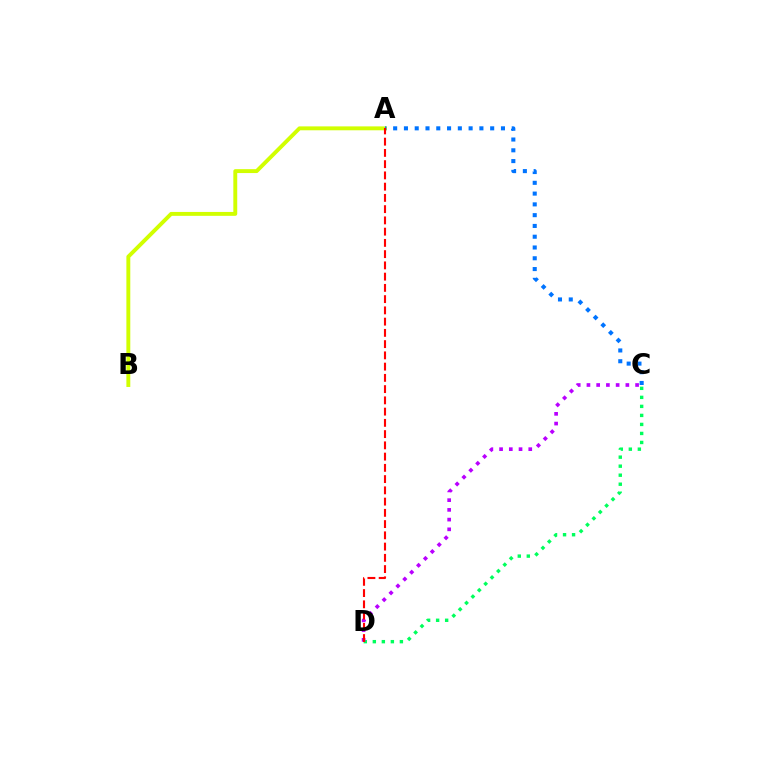{('C', 'D'): [{'color': '#00ff5c', 'line_style': 'dotted', 'thickness': 2.45}, {'color': '#b900ff', 'line_style': 'dotted', 'thickness': 2.64}], ('A', 'B'): [{'color': '#d1ff00', 'line_style': 'solid', 'thickness': 2.81}], ('A', 'C'): [{'color': '#0074ff', 'line_style': 'dotted', 'thickness': 2.93}], ('A', 'D'): [{'color': '#ff0000', 'line_style': 'dashed', 'thickness': 1.53}]}